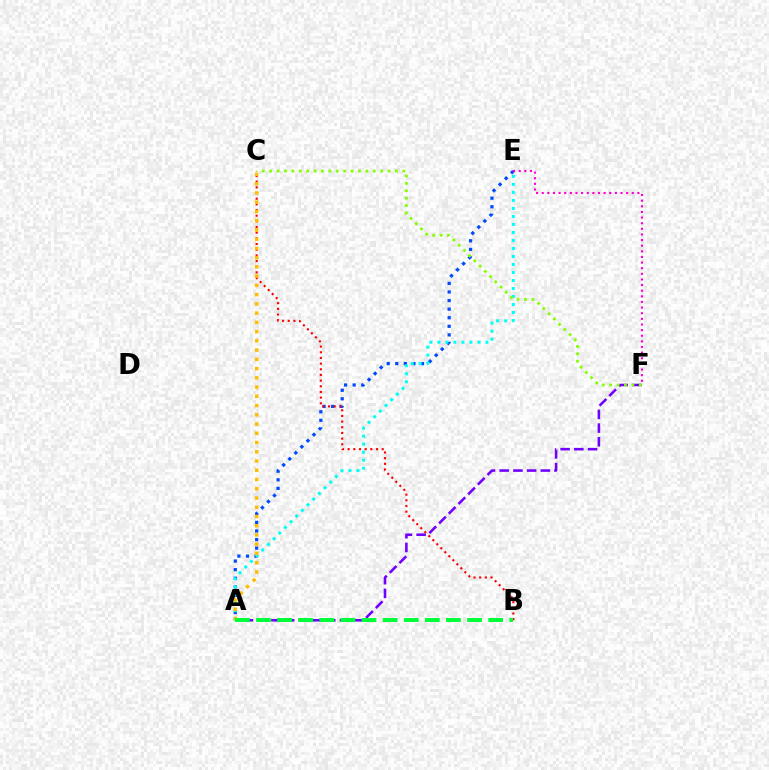{('A', 'E'): [{'color': '#004bff', 'line_style': 'dotted', 'thickness': 2.33}, {'color': '#00fff6', 'line_style': 'dotted', 'thickness': 2.18}], ('A', 'F'): [{'color': '#7200ff', 'line_style': 'dashed', 'thickness': 1.86}], ('B', 'C'): [{'color': '#ff0000', 'line_style': 'dotted', 'thickness': 1.54}], ('C', 'F'): [{'color': '#84ff00', 'line_style': 'dotted', 'thickness': 2.01}], ('A', 'C'): [{'color': '#ffbd00', 'line_style': 'dotted', 'thickness': 2.51}], ('A', 'B'): [{'color': '#00ff39', 'line_style': 'dashed', 'thickness': 2.87}], ('E', 'F'): [{'color': '#ff00cf', 'line_style': 'dotted', 'thickness': 1.53}]}